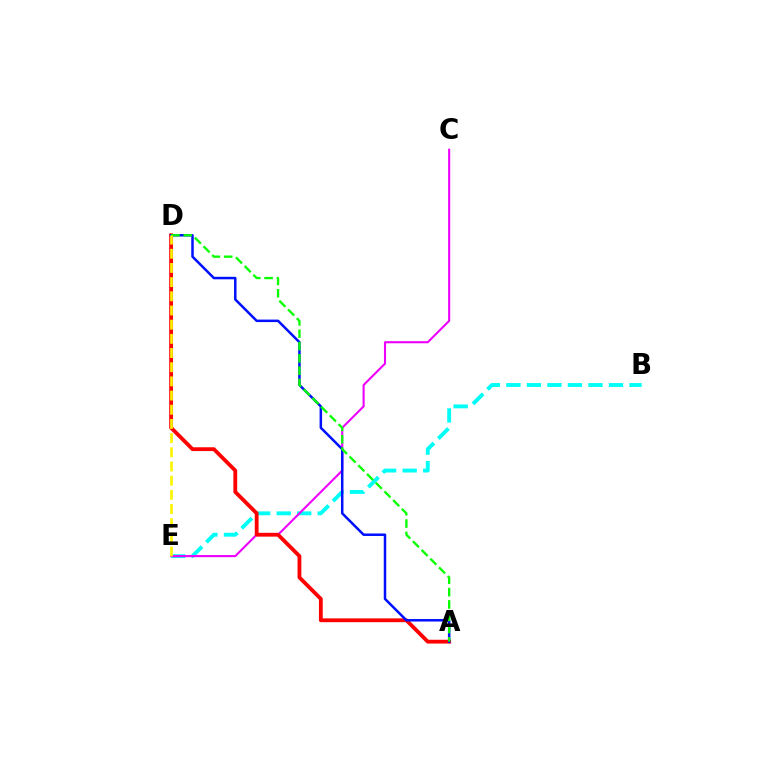{('B', 'E'): [{'color': '#00fff6', 'line_style': 'dashed', 'thickness': 2.79}], ('C', 'E'): [{'color': '#ee00ff', 'line_style': 'solid', 'thickness': 1.51}], ('A', 'D'): [{'color': '#ff0000', 'line_style': 'solid', 'thickness': 2.75}, {'color': '#0010ff', 'line_style': 'solid', 'thickness': 1.8}, {'color': '#08ff00', 'line_style': 'dashed', 'thickness': 1.67}], ('D', 'E'): [{'color': '#fcf500', 'line_style': 'dashed', 'thickness': 1.93}]}